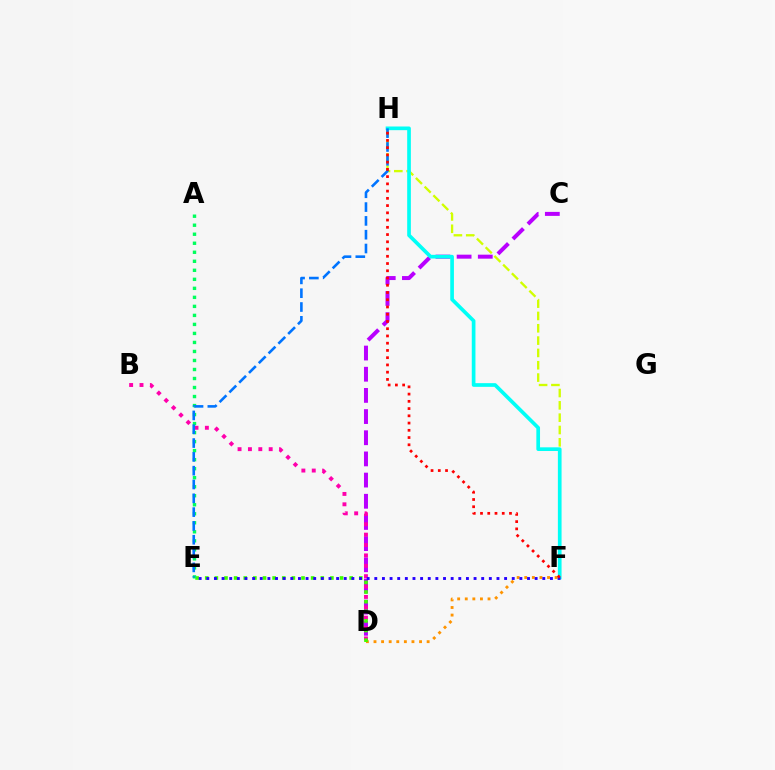{('C', 'D'): [{'color': '#b900ff', 'line_style': 'dashed', 'thickness': 2.88}], ('D', 'F'): [{'color': '#ff9400', 'line_style': 'dotted', 'thickness': 2.06}], ('B', 'D'): [{'color': '#ff00ac', 'line_style': 'dotted', 'thickness': 2.82}], ('F', 'H'): [{'color': '#d1ff00', 'line_style': 'dashed', 'thickness': 1.67}, {'color': '#00fff6', 'line_style': 'solid', 'thickness': 2.65}, {'color': '#ff0000', 'line_style': 'dotted', 'thickness': 1.97}], ('D', 'E'): [{'color': '#3dff00', 'line_style': 'dotted', 'thickness': 2.62}], ('E', 'F'): [{'color': '#2500ff', 'line_style': 'dotted', 'thickness': 2.07}], ('A', 'E'): [{'color': '#00ff5c', 'line_style': 'dotted', 'thickness': 2.45}], ('E', 'H'): [{'color': '#0074ff', 'line_style': 'dashed', 'thickness': 1.88}]}